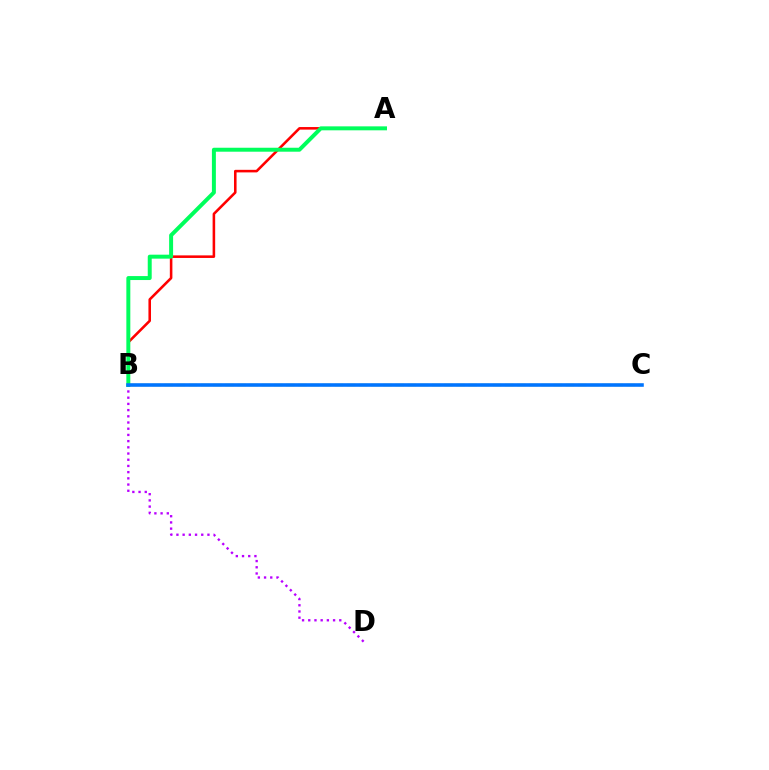{('A', 'B'): [{'color': '#ff0000', 'line_style': 'solid', 'thickness': 1.85}, {'color': '#00ff5c', 'line_style': 'solid', 'thickness': 2.85}], ('B', 'D'): [{'color': '#b900ff', 'line_style': 'dotted', 'thickness': 1.69}], ('B', 'C'): [{'color': '#d1ff00', 'line_style': 'dashed', 'thickness': 1.65}, {'color': '#0074ff', 'line_style': 'solid', 'thickness': 2.57}]}